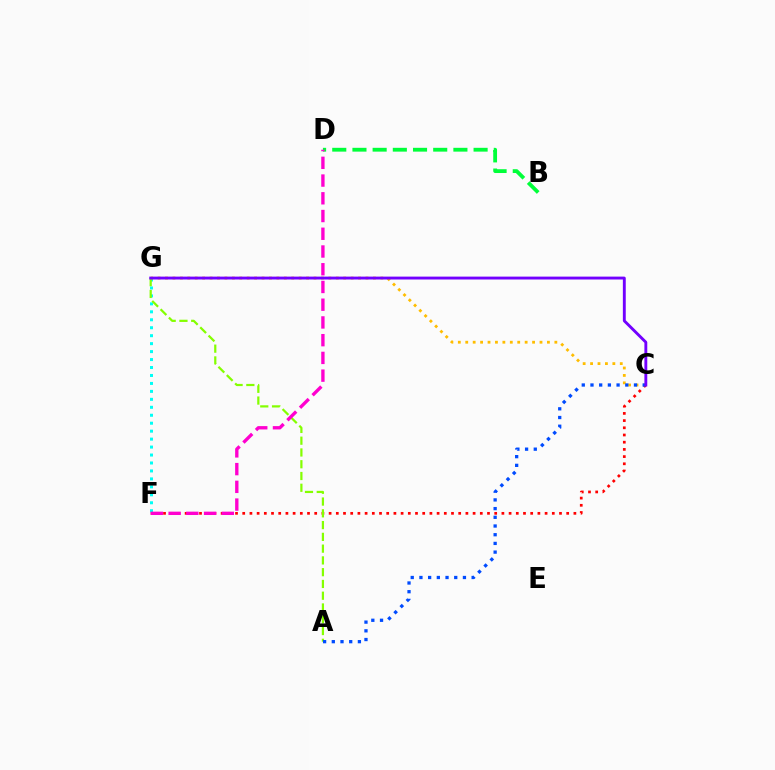{('F', 'G'): [{'color': '#00fff6', 'line_style': 'dotted', 'thickness': 2.16}], ('C', 'G'): [{'color': '#ffbd00', 'line_style': 'dotted', 'thickness': 2.02}, {'color': '#7200ff', 'line_style': 'solid', 'thickness': 2.07}], ('C', 'F'): [{'color': '#ff0000', 'line_style': 'dotted', 'thickness': 1.96}], ('A', 'G'): [{'color': '#84ff00', 'line_style': 'dashed', 'thickness': 1.6}], ('B', 'D'): [{'color': '#00ff39', 'line_style': 'dashed', 'thickness': 2.74}], ('D', 'F'): [{'color': '#ff00cf', 'line_style': 'dashed', 'thickness': 2.41}], ('A', 'C'): [{'color': '#004bff', 'line_style': 'dotted', 'thickness': 2.36}]}